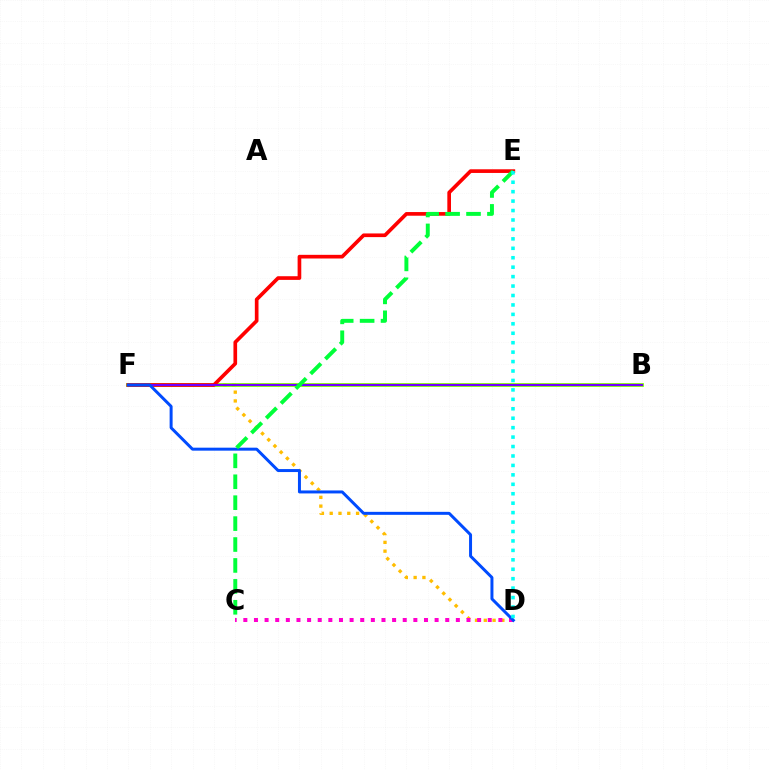{('D', 'F'): [{'color': '#ffbd00', 'line_style': 'dotted', 'thickness': 2.39}, {'color': '#004bff', 'line_style': 'solid', 'thickness': 2.14}], ('C', 'D'): [{'color': '#ff00cf', 'line_style': 'dotted', 'thickness': 2.89}], ('B', 'F'): [{'color': '#84ff00', 'line_style': 'solid', 'thickness': 2.73}, {'color': '#7200ff', 'line_style': 'solid', 'thickness': 1.52}], ('E', 'F'): [{'color': '#ff0000', 'line_style': 'solid', 'thickness': 2.64}], ('C', 'E'): [{'color': '#00ff39', 'line_style': 'dashed', 'thickness': 2.84}], ('D', 'E'): [{'color': '#00fff6', 'line_style': 'dotted', 'thickness': 2.56}]}